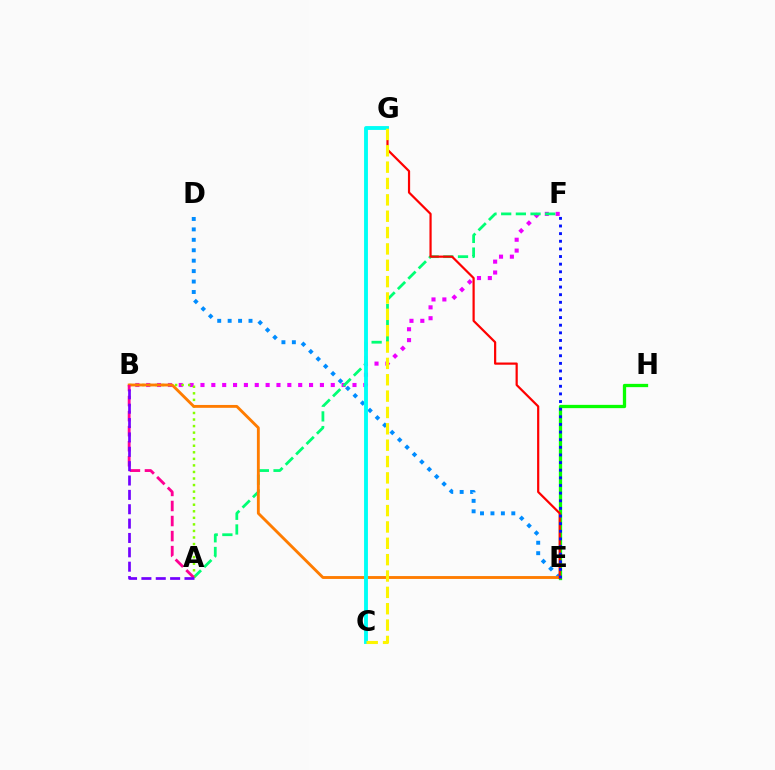{('E', 'H'): [{'color': '#08ff00', 'line_style': 'solid', 'thickness': 2.36}], ('B', 'F'): [{'color': '#ee00ff', 'line_style': 'dotted', 'thickness': 2.95}], ('D', 'E'): [{'color': '#008cff', 'line_style': 'dotted', 'thickness': 2.83}], ('A', 'F'): [{'color': '#00ff74', 'line_style': 'dashed', 'thickness': 1.99}], ('A', 'B'): [{'color': '#84ff00', 'line_style': 'dotted', 'thickness': 1.78}, {'color': '#ff0094', 'line_style': 'dashed', 'thickness': 2.04}, {'color': '#7200ff', 'line_style': 'dashed', 'thickness': 1.95}], ('B', 'E'): [{'color': '#ff7c00', 'line_style': 'solid', 'thickness': 2.06}], ('E', 'G'): [{'color': '#ff0000', 'line_style': 'solid', 'thickness': 1.59}], ('C', 'G'): [{'color': '#00fff6', 'line_style': 'solid', 'thickness': 2.78}, {'color': '#fcf500', 'line_style': 'dashed', 'thickness': 2.22}], ('E', 'F'): [{'color': '#0010ff', 'line_style': 'dotted', 'thickness': 2.07}]}